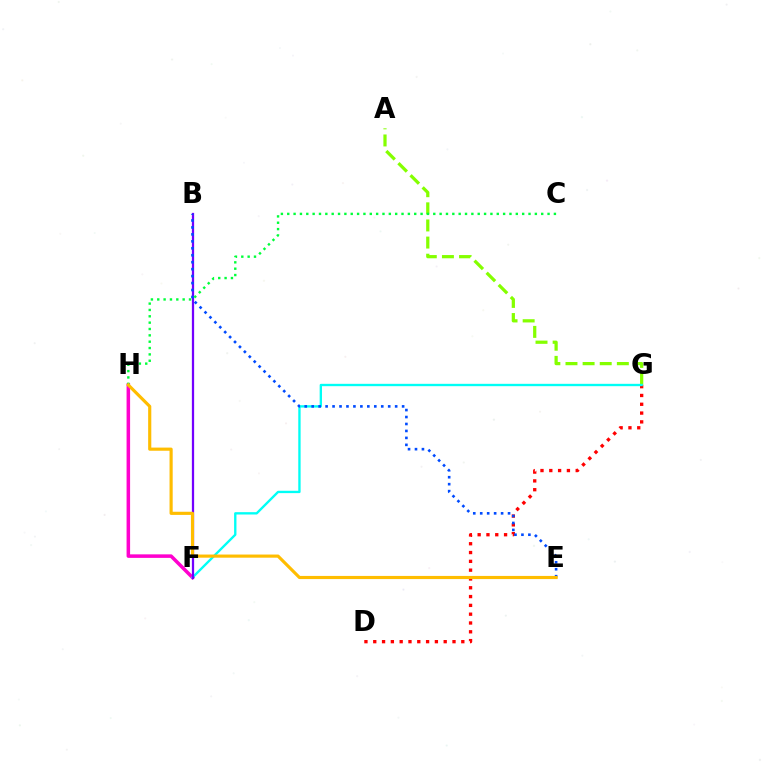{('F', 'H'): [{'color': '#ff00cf', 'line_style': 'solid', 'thickness': 2.54}], ('A', 'G'): [{'color': '#84ff00', 'line_style': 'dashed', 'thickness': 2.33}], ('D', 'G'): [{'color': '#ff0000', 'line_style': 'dotted', 'thickness': 2.39}], ('F', 'G'): [{'color': '#00fff6', 'line_style': 'solid', 'thickness': 1.69}], ('B', 'F'): [{'color': '#7200ff', 'line_style': 'solid', 'thickness': 1.63}], ('B', 'E'): [{'color': '#004bff', 'line_style': 'dotted', 'thickness': 1.89}], ('C', 'H'): [{'color': '#00ff39', 'line_style': 'dotted', 'thickness': 1.73}], ('E', 'H'): [{'color': '#ffbd00', 'line_style': 'solid', 'thickness': 2.27}]}